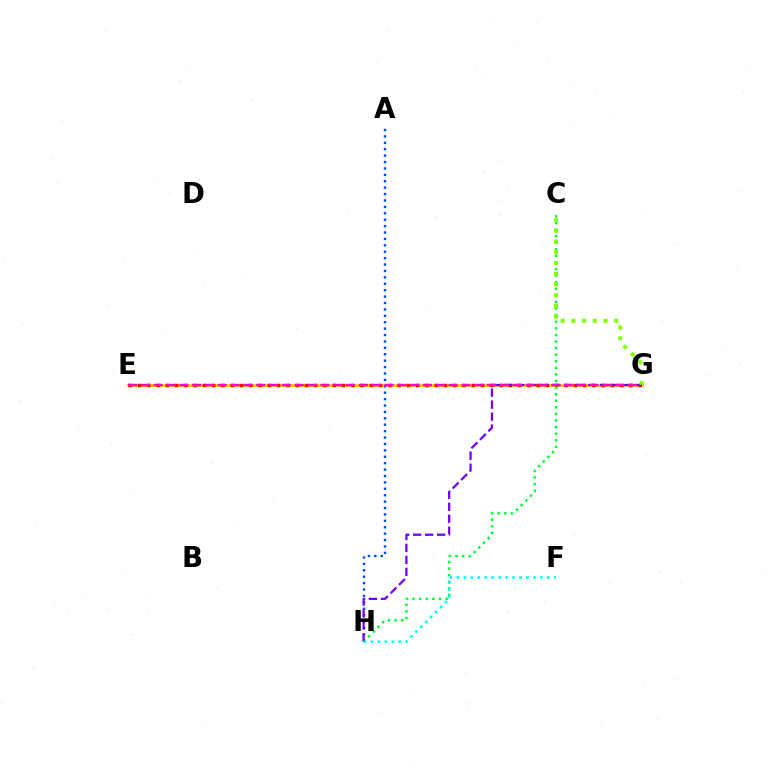{('E', 'G'): [{'color': '#ffbd00', 'line_style': 'solid', 'thickness': 1.94}, {'color': '#ff0000', 'line_style': 'dotted', 'thickness': 2.52}, {'color': '#ff00cf', 'line_style': 'dashed', 'thickness': 1.74}], ('A', 'H'): [{'color': '#004bff', 'line_style': 'dotted', 'thickness': 1.74}], ('C', 'H'): [{'color': '#00ff39', 'line_style': 'dotted', 'thickness': 1.79}], ('G', 'H'): [{'color': '#7200ff', 'line_style': 'dashed', 'thickness': 1.63}], ('F', 'H'): [{'color': '#00fff6', 'line_style': 'dotted', 'thickness': 1.89}], ('C', 'G'): [{'color': '#84ff00', 'line_style': 'dotted', 'thickness': 2.91}]}